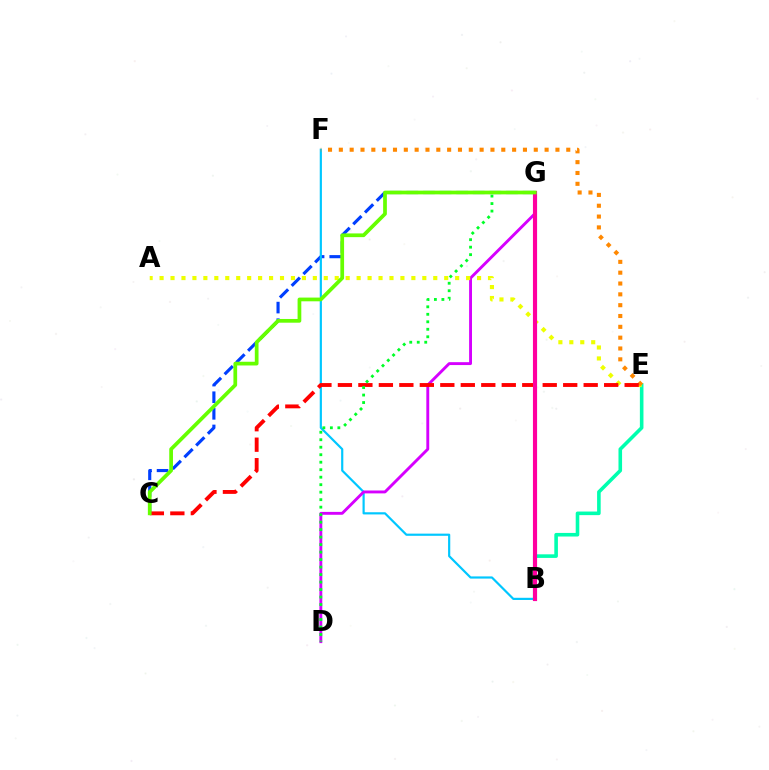{('C', 'G'): [{'color': '#003fff', 'line_style': 'dashed', 'thickness': 2.26}, {'color': '#66ff00', 'line_style': 'solid', 'thickness': 2.68}], ('B', 'E'): [{'color': '#00ffaf', 'line_style': 'solid', 'thickness': 2.59}], ('B', 'F'): [{'color': '#00c7ff', 'line_style': 'solid', 'thickness': 1.57}], ('B', 'G'): [{'color': '#4f00ff', 'line_style': 'solid', 'thickness': 2.2}, {'color': '#ff00a0', 'line_style': 'solid', 'thickness': 2.96}], ('D', 'G'): [{'color': '#d600ff', 'line_style': 'solid', 'thickness': 2.08}, {'color': '#00ff27', 'line_style': 'dotted', 'thickness': 2.04}], ('A', 'E'): [{'color': '#eeff00', 'line_style': 'dotted', 'thickness': 2.97}], ('E', 'F'): [{'color': '#ff8800', 'line_style': 'dotted', 'thickness': 2.94}], ('C', 'E'): [{'color': '#ff0000', 'line_style': 'dashed', 'thickness': 2.78}]}